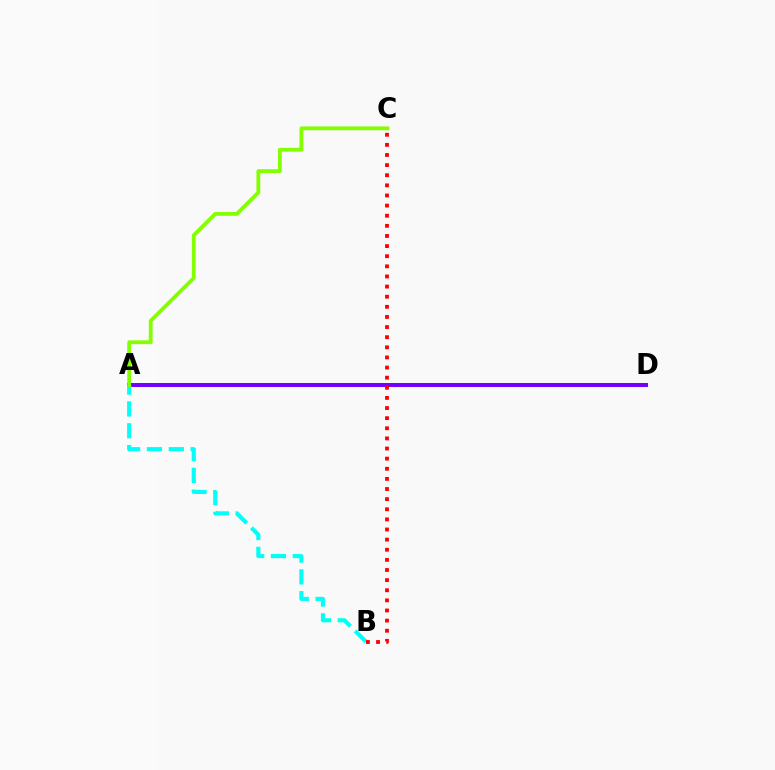{('A', 'D'): [{'color': '#7200ff', 'line_style': 'solid', 'thickness': 2.86}], ('A', 'B'): [{'color': '#00fff6', 'line_style': 'dashed', 'thickness': 2.97}], ('A', 'C'): [{'color': '#84ff00', 'line_style': 'solid', 'thickness': 2.74}], ('B', 'C'): [{'color': '#ff0000', 'line_style': 'dotted', 'thickness': 2.75}]}